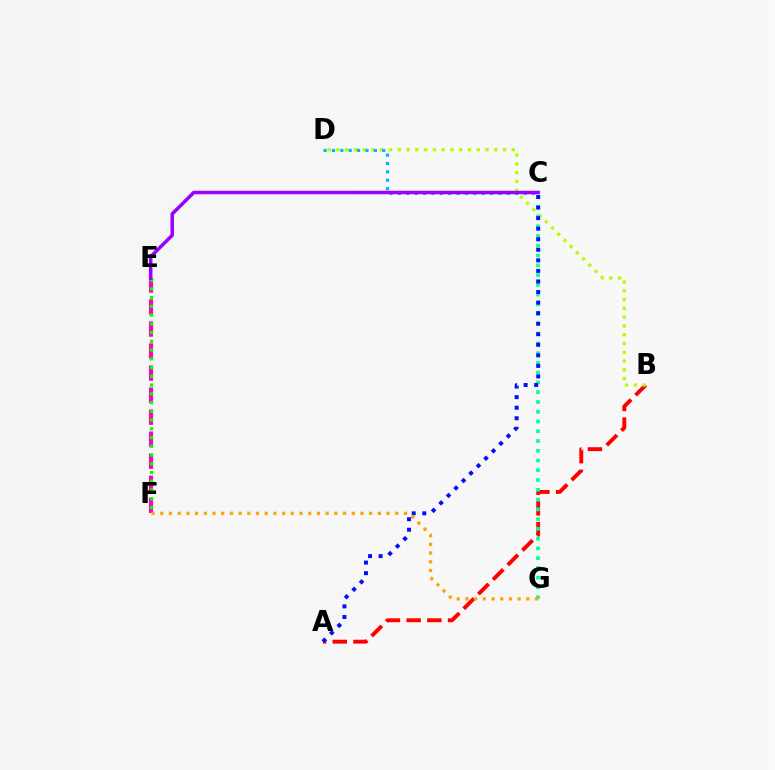{('E', 'F'): [{'color': '#ff00bd', 'line_style': 'dashed', 'thickness': 2.99}, {'color': '#08ff00', 'line_style': 'dotted', 'thickness': 2.38}], ('A', 'B'): [{'color': '#ff0000', 'line_style': 'dashed', 'thickness': 2.81}], ('B', 'D'): [{'color': '#b3ff00', 'line_style': 'dotted', 'thickness': 2.38}], ('C', 'G'): [{'color': '#00ff9d', 'line_style': 'dotted', 'thickness': 2.65}], ('A', 'C'): [{'color': '#0010ff', 'line_style': 'dotted', 'thickness': 2.87}], ('C', 'D'): [{'color': '#00b5ff', 'line_style': 'dotted', 'thickness': 2.28}], ('C', 'E'): [{'color': '#9b00ff', 'line_style': 'solid', 'thickness': 2.53}], ('F', 'G'): [{'color': '#ffa500', 'line_style': 'dotted', 'thickness': 2.36}]}